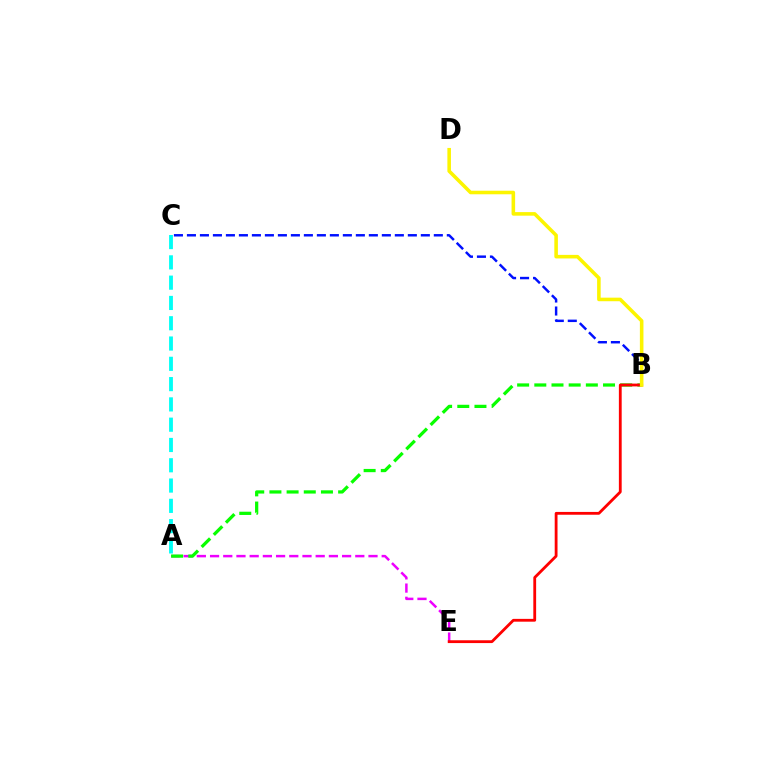{('A', 'E'): [{'color': '#ee00ff', 'line_style': 'dashed', 'thickness': 1.79}], ('A', 'B'): [{'color': '#08ff00', 'line_style': 'dashed', 'thickness': 2.33}], ('A', 'C'): [{'color': '#00fff6', 'line_style': 'dashed', 'thickness': 2.76}], ('B', 'E'): [{'color': '#ff0000', 'line_style': 'solid', 'thickness': 2.02}], ('B', 'C'): [{'color': '#0010ff', 'line_style': 'dashed', 'thickness': 1.77}], ('B', 'D'): [{'color': '#fcf500', 'line_style': 'solid', 'thickness': 2.57}]}